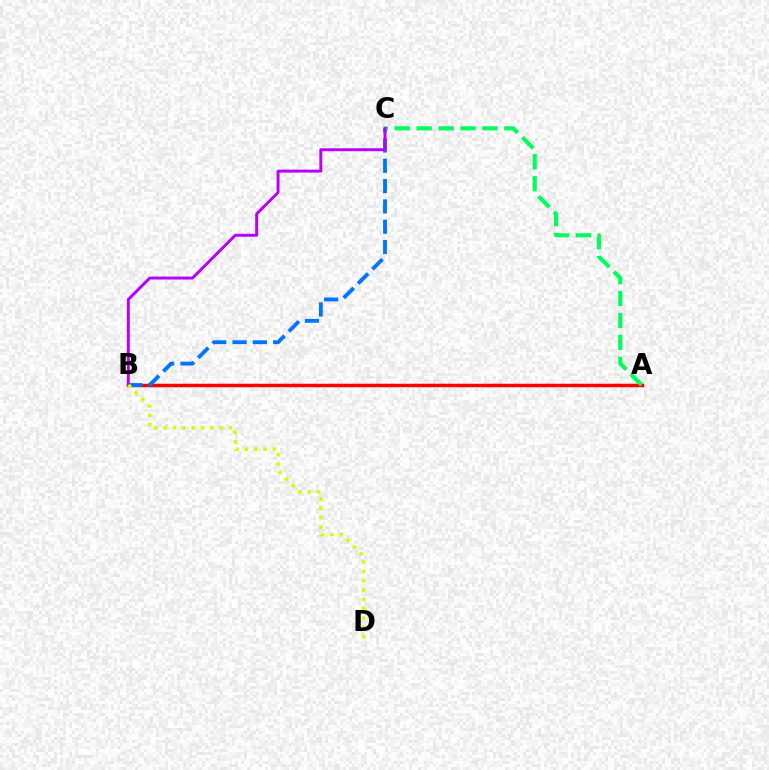{('A', 'B'): [{'color': '#ff0000', 'line_style': 'solid', 'thickness': 2.52}], ('B', 'C'): [{'color': '#0074ff', 'line_style': 'dashed', 'thickness': 2.76}, {'color': '#b900ff', 'line_style': 'solid', 'thickness': 2.12}], ('A', 'C'): [{'color': '#00ff5c', 'line_style': 'dashed', 'thickness': 2.98}], ('B', 'D'): [{'color': '#d1ff00', 'line_style': 'dotted', 'thickness': 2.53}]}